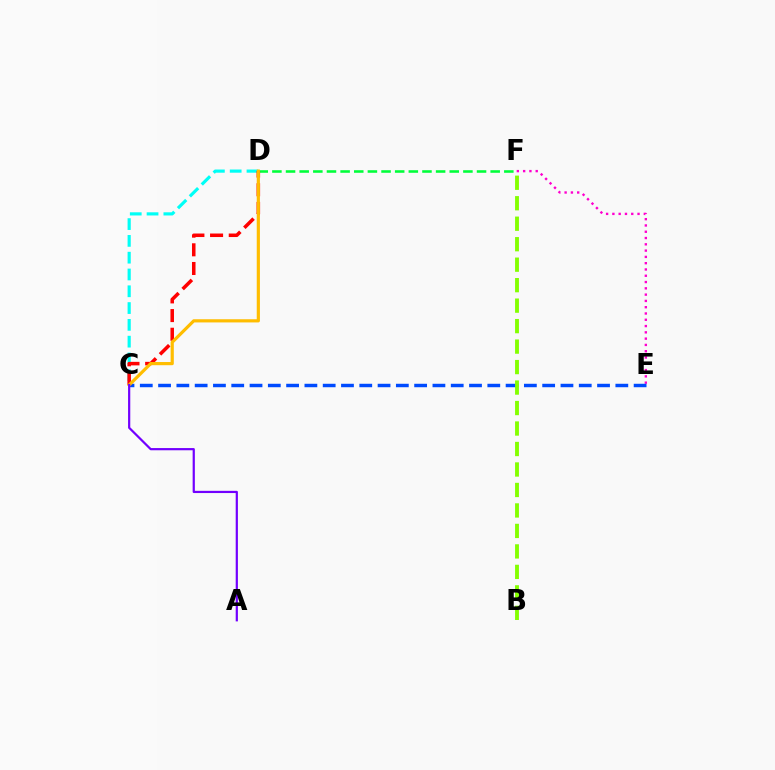{('E', 'F'): [{'color': '#ff00cf', 'line_style': 'dotted', 'thickness': 1.71}], ('C', 'D'): [{'color': '#00fff6', 'line_style': 'dashed', 'thickness': 2.28}, {'color': '#ff0000', 'line_style': 'dashed', 'thickness': 2.54}, {'color': '#ffbd00', 'line_style': 'solid', 'thickness': 2.29}], ('D', 'F'): [{'color': '#00ff39', 'line_style': 'dashed', 'thickness': 1.85}], ('C', 'E'): [{'color': '#004bff', 'line_style': 'dashed', 'thickness': 2.48}], ('B', 'F'): [{'color': '#84ff00', 'line_style': 'dashed', 'thickness': 2.78}], ('A', 'C'): [{'color': '#7200ff', 'line_style': 'solid', 'thickness': 1.59}]}